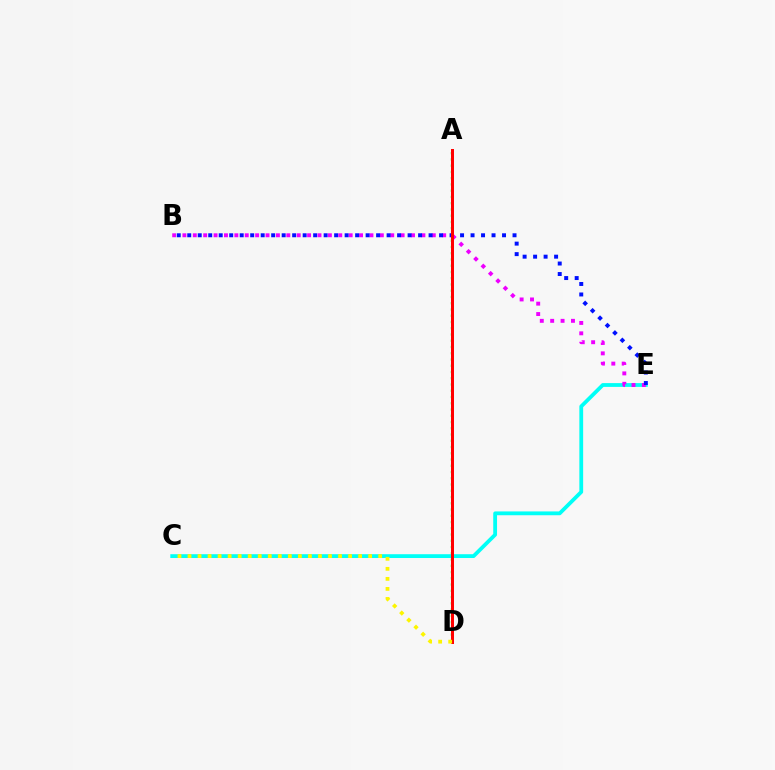{('C', 'E'): [{'color': '#00fff6', 'line_style': 'solid', 'thickness': 2.73}], ('B', 'E'): [{'color': '#ee00ff', 'line_style': 'dotted', 'thickness': 2.82}, {'color': '#0010ff', 'line_style': 'dotted', 'thickness': 2.85}], ('A', 'D'): [{'color': '#08ff00', 'line_style': 'dotted', 'thickness': 1.7}, {'color': '#ff0000', 'line_style': 'solid', 'thickness': 2.16}], ('C', 'D'): [{'color': '#fcf500', 'line_style': 'dotted', 'thickness': 2.73}]}